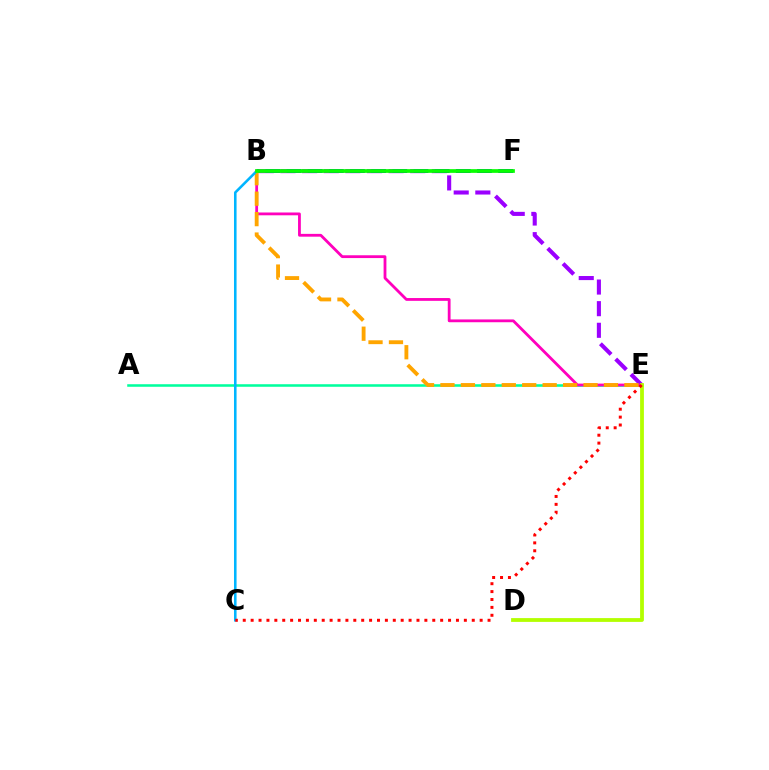{('A', 'E'): [{'color': '#00ff9d', 'line_style': 'solid', 'thickness': 1.84}], ('B', 'E'): [{'color': '#9b00ff', 'line_style': 'dashed', 'thickness': 2.94}, {'color': '#ff00bd', 'line_style': 'solid', 'thickness': 2.02}, {'color': '#ffa500', 'line_style': 'dashed', 'thickness': 2.78}], ('D', 'E'): [{'color': '#b3ff00', 'line_style': 'solid', 'thickness': 2.73}], ('B', 'F'): [{'color': '#0010ff', 'line_style': 'dashed', 'thickness': 2.88}, {'color': '#08ff00', 'line_style': 'solid', 'thickness': 2.67}], ('B', 'C'): [{'color': '#00b5ff', 'line_style': 'solid', 'thickness': 1.86}], ('C', 'E'): [{'color': '#ff0000', 'line_style': 'dotted', 'thickness': 2.15}]}